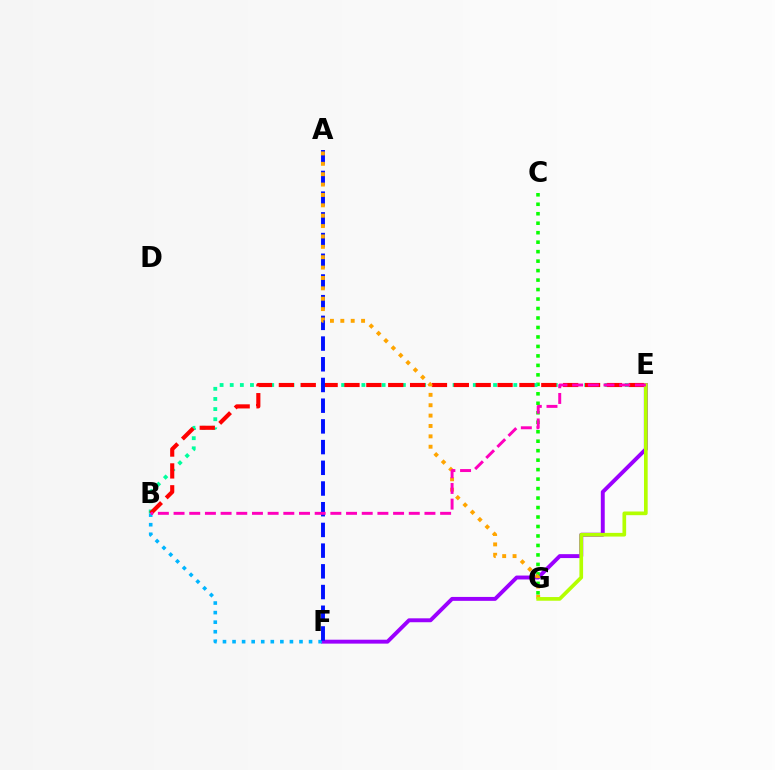{('E', 'F'): [{'color': '#9b00ff', 'line_style': 'solid', 'thickness': 2.82}], ('B', 'F'): [{'color': '#00b5ff', 'line_style': 'dotted', 'thickness': 2.6}], ('C', 'G'): [{'color': '#08ff00', 'line_style': 'dotted', 'thickness': 2.57}], ('B', 'E'): [{'color': '#00ff9d', 'line_style': 'dotted', 'thickness': 2.75}, {'color': '#ff0000', 'line_style': 'dashed', 'thickness': 2.97}, {'color': '#ff00bd', 'line_style': 'dashed', 'thickness': 2.13}], ('A', 'F'): [{'color': '#0010ff', 'line_style': 'dashed', 'thickness': 2.81}], ('A', 'G'): [{'color': '#ffa500', 'line_style': 'dotted', 'thickness': 2.82}], ('E', 'G'): [{'color': '#b3ff00', 'line_style': 'solid', 'thickness': 2.65}]}